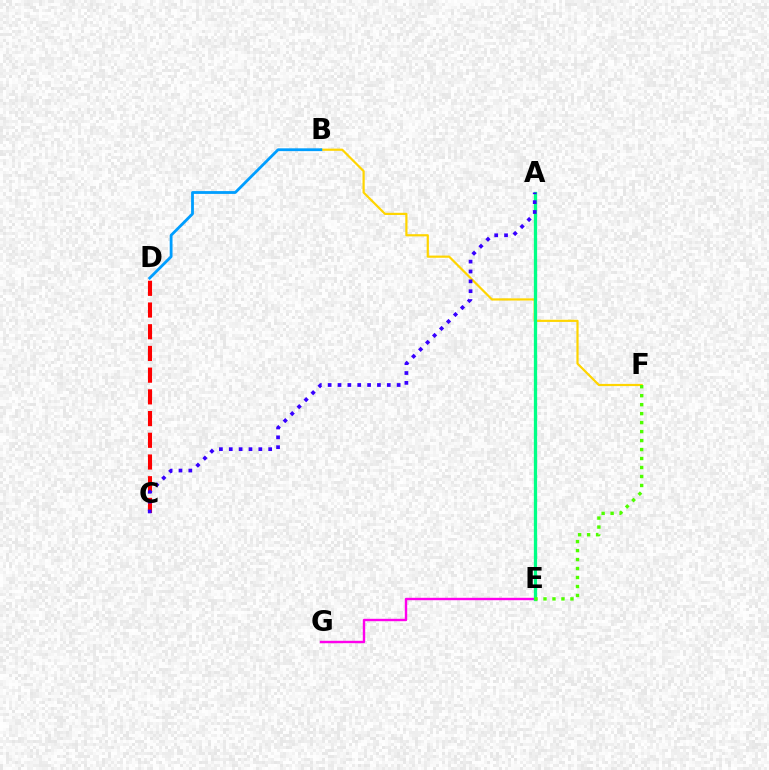{('E', 'G'): [{'color': '#ff00ed', 'line_style': 'solid', 'thickness': 1.73}], ('B', 'F'): [{'color': '#ffd500', 'line_style': 'solid', 'thickness': 1.58}], ('A', 'E'): [{'color': '#00ff86', 'line_style': 'solid', 'thickness': 2.37}], ('C', 'D'): [{'color': '#ff0000', 'line_style': 'dashed', 'thickness': 2.95}], ('A', 'C'): [{'color': '#3700ff', 'line_style': 'dotted', 'thickness': 2.68}], ('B', 'D'): [{'color': '#009eff', 'line_style': 'solid', 'thickness': 2.02}], ('E', 'F'): [{'color': '#4fff00', 'line_style': 'dotted', 'thickness': 2.44}]}